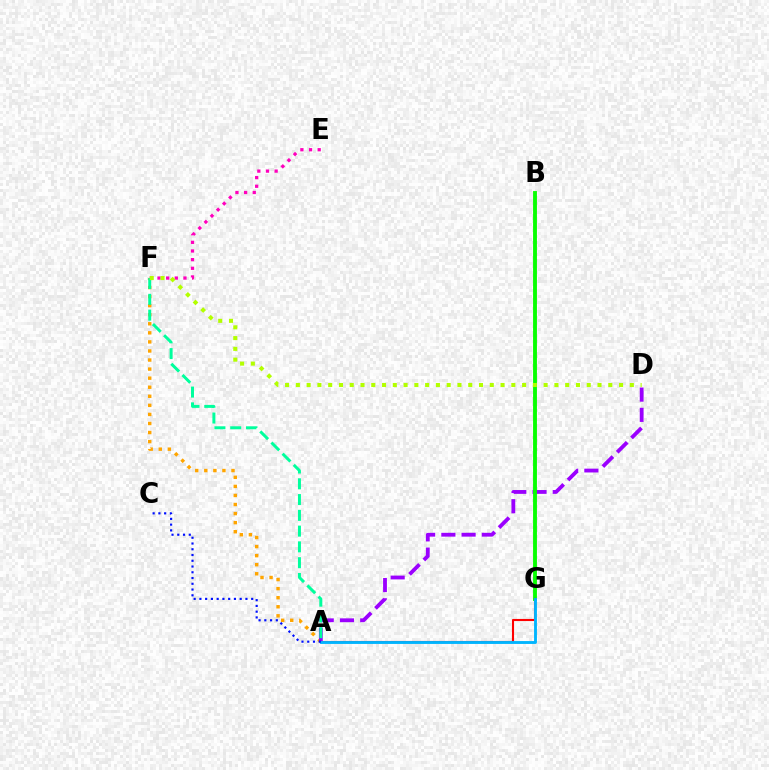{('E', 'F'): [{'color': '#ff00bd', 'line_style': 'dotted', 'thickness': 2.35}], ('A', 'F'): [{'color': '#ffa500', 'line_style': 'dotted', 'thickness': 2.46}, {'color': '#00ff9d', 'line_style': 'dashed', 'thickness': 2.14}], ('A', 'D'): [{'color': '#9b00ff', 'line_style': 'dashed', 'thickness': 2.75}], ('B', 'G'): [{'color': '#08ff00', 'line_style': 'solid', 'thickness': 2.78}], ('A', 'G'): [{'color': '#ff0000', 'line_style': 'solid', 'thickness': 1.52}, {'color': '#00b5ff', 'line_style': 'solid', 'thickness': 2.06}], ('A', 'C'): [{'color': '#0010ff', 'line_style': 'dotted', 'thickness': 1.56}], ('D', 'F'): [{'color': '#b3ff00', 'line_style': 'dotted', 'thickness': 2.93}]}